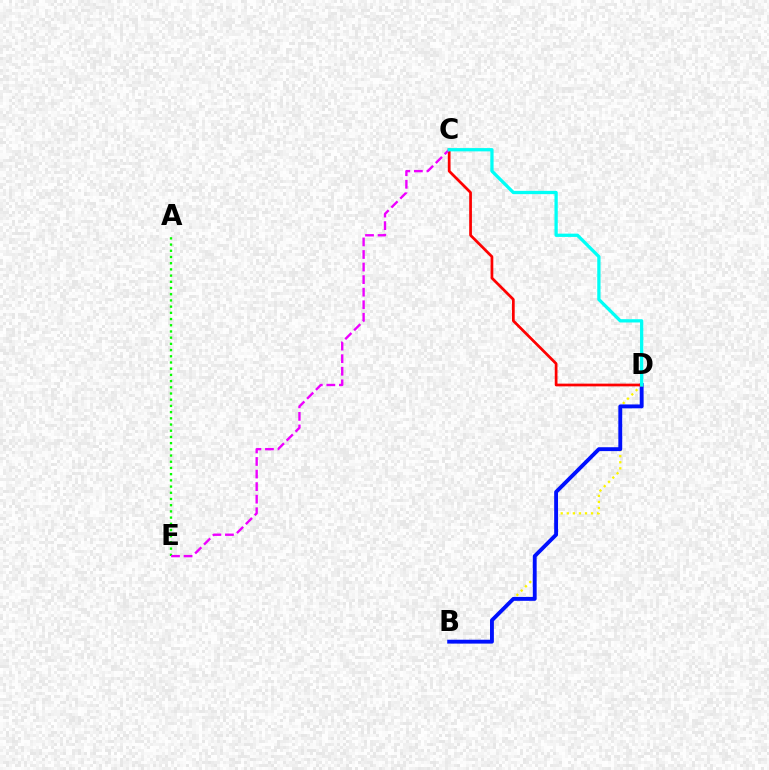{('A', 'E'): [{'color': '#08ff00', 'line_style': 'dotted', 'thickness': 1.69}], ('B', 'D'): [{'color': '#fcf500', 'line_style': 'dotted', 'thickness': 1.65}, {'color': '#0010ff', 'line_style': 'solid', 'thickness': 2.79}], ('C', 'D'): [{'color': '#ff0000', 'line_style': 'solid', 'thickness': 1.97}, {'color': '#00fff6', 'line_style': 'solid', 'thickness': 2.36}], ('C', 'E'): [{'color': '#ee00ff', 'line_style': 'dashed', 'thickness': 1.71}]}